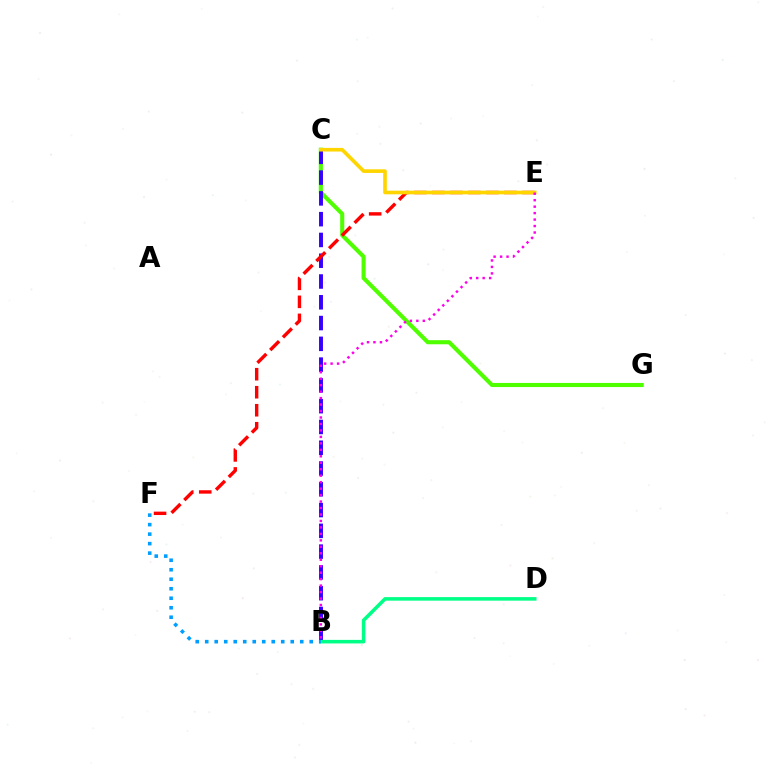{('C', 'G'): [{'color': '#4fff00', 'line_style': 'solid', 'thickness': 2.95}], ('B', 'C'): [{'color': '#3700ff', 'line_style': 'dashed', 'thickness': 2.82}], ('E', 'F'): [{'color': '#ff0000', 'line_style': 'dashed', 'thickness': 2.45}], ('C', 'E'): [{'color': '#ffd500', 'line_style': 'solid', 'thickness': 2.62}], ('B', 'D'): [{'color': '#00ff86', 'line_style': 'solid', 'thickness': 2.56}], ('B', 'F'): [{'color': '#009eff', 'line_style': 'dotted', 'thickness': 2.58}], ('B', 'E'): [{'color': '#ff00ed', 'line_style': 'dotted', 'thickness': 1.76}]}